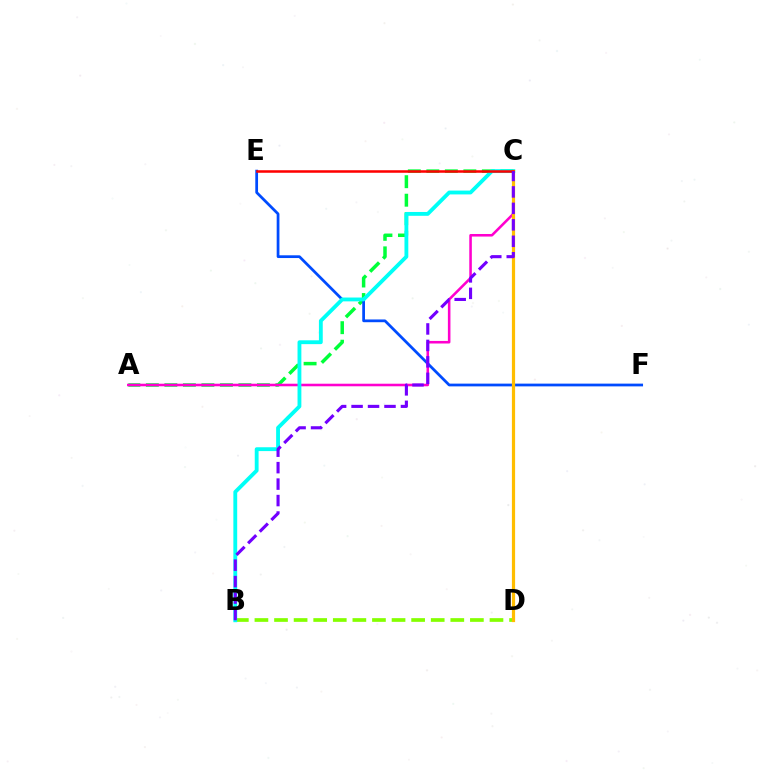{('B', 'D'): [{'color': '#84ff00', 'line_style': 'dashed', 'thickness': 2.66}], ('A', 'C'): [{'color': '#00ff39', 'line_style': 'dashed', 'thickness': 2.51}, {'color': '#ff00cf', 'line_style': 'solid', 'thickness': 1.85}], ('E', 'F'): [{'color': '#004bff', 'line_style': 'solid', 'thickness': 1.98}], ('B', 'C'): [{'color': '#00fff6', 'line_style': 'solid', 'thickness': 2.76}, {'color': '#7200ff', 'line_style': 'dashed', 'thickness': 2.24}], ('C', 'D'): [{'color': '#ffbd00', 'line_style': 'solid', 'thickness': 2.31}], ('C', 'E'): [{'color': '#ff0000', 'line_style': 'solid', 'thickness': 1.82}]}